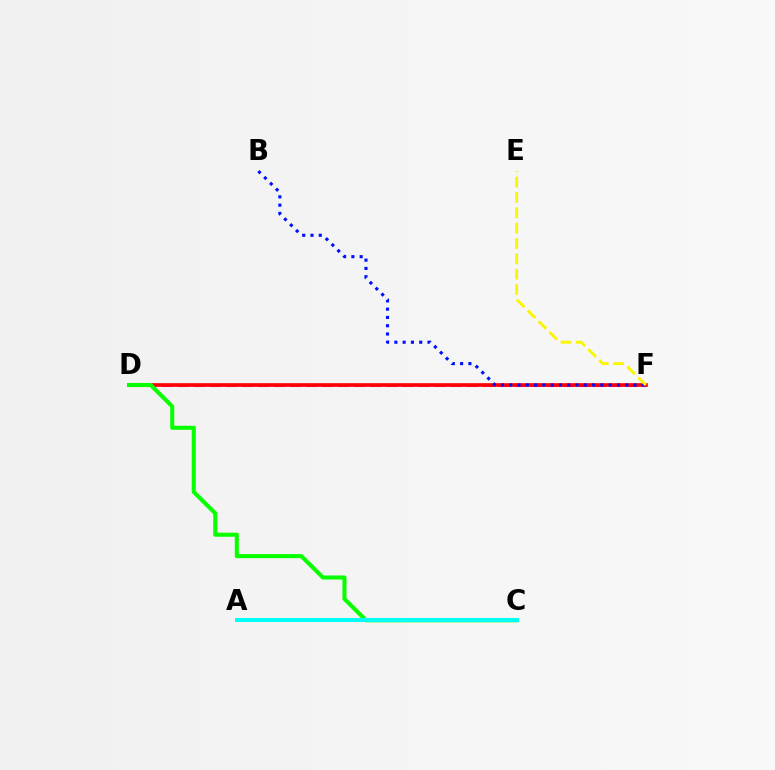{('D', 'F'): [{'color': '#ee00ff', 'line_style': 'dashed', 'thickness': 2.18}, {'color': '#ff0000', 'line_style': 'solid', 'thickness': 2.62}], ('C', 'D'): [{'color': '#08ff00', 'line_style': 'solid', 'thickness': 2.93}], ('B', 'F'): [{'color': '#0010ff', 'line_style': 'dotted', 'thickness': 2.25}], ('E', 'F'): [{'color': '#fcf500', 'line_style': 'dashed', 'thickness': 2.09}], ('A', 'C'): [{'color': '#00fff6', 'line_style': 'solid', 'thickness': 2.89}]}